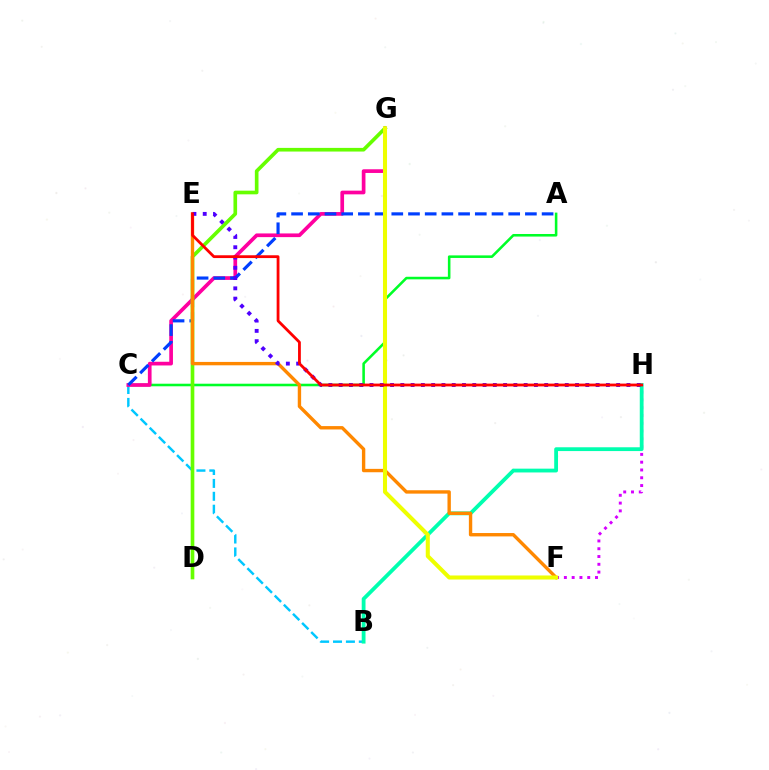{('B', 'C'): [{'color': '#00c7ff', 'line_style': 'dashed', 'thickness': 1.75}], ('F', 'H'): [{'color': '#d600ff', 'line_style': 'dotted', 'thickness': 2.12}], ('A', 'C'): [{'color': '#00ff27', 'line_style': 'solid', 'thickness': 1.85}, {'color': '#003fff', 'line_style': 'dashed', 'thickness': 2.27}], ('C', 'G'): [{'color': '#ff00a0', 'line_style': 'solid', 'thickness': 2.66}], ('D', 'G'): [{'color': '#66ff00', 'line_style': 'solid', 'thickness': 2.63}], ('B', 'H'): [{'color': '#00ffaf', 'line_style': 'solid', 'thickness': 2.74}], ('E', 'F'): [{'color': '#ff8800', 'line_style': 'solid', 'thickness': 2.43}], ('F', 'G'): [{'color': '#eeff00', 'line_style': 'solid', 'thickness': 2.91}], ('E', 'H'): [{'color': '#4f00ff', 'line_style': 'dotted', 'thickness': 2.79}, {'color': '#ff0000', 'line_style': 'solid', 'thickness': 2.02}]}